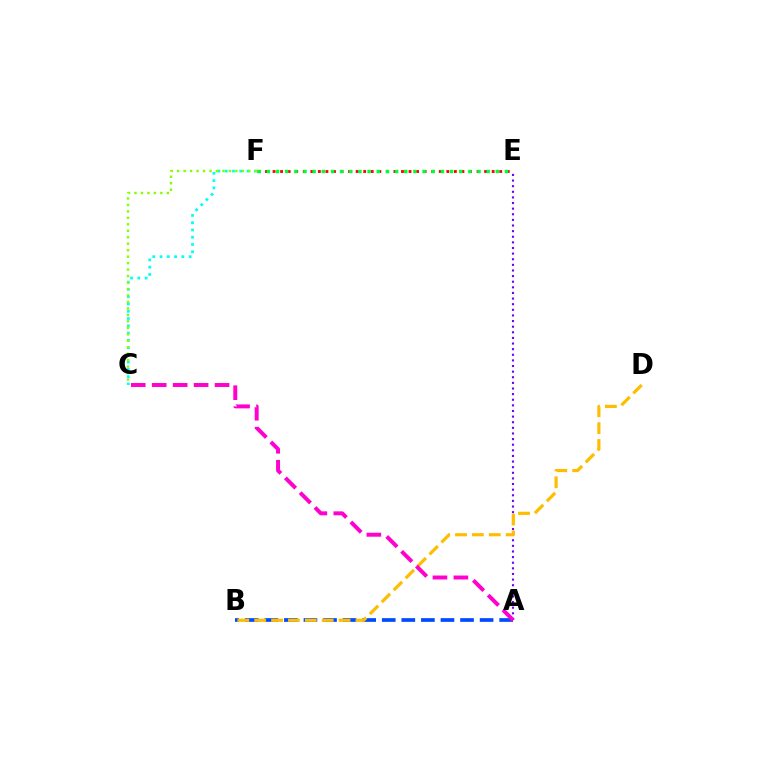{('A', 'E'): [{'color': '#7200ff', 'line_style': 'dotted', 'thickness': 1.53}], ('A', 'B'): [{'color': '#004bff', 'line_style': 'dashed', 'thickness': 2.66}], ('E', 'F'): [{'color': '#ff0000', 'line_style': 'dotted', 'thickness': 2.05}, {'color': '#00ff39', 'line_style': 'dotted', 'thickness': 2.49}], ('C', 'F'): [{'color': '#00fff6', 'line_style': 'dotted', 'thickness': 1.98}, {'color': '#84ff00', 'line_style': 'dotted', 'thickness': 1.76}], ('B', 'D'): [{'color': '#ffbd00', 'line_style': 'dashed', 'thickness': 2.29}], ('A', 'C'): [{'color': '#ff00cf', 'line_style': 'dashed', 'thickness': 2.85}]}